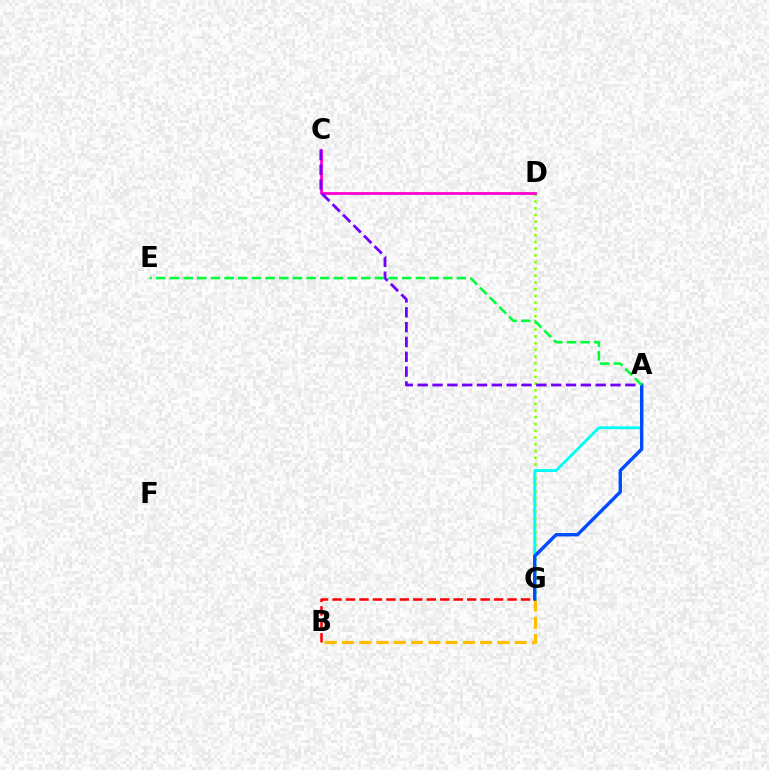{('B', 'G'): [{'color': '#ffbd00', 'line_style': 'dashed', 'thickness': 2.35}, {'color': '#ff0000', 'line_style': 'dashed', 'thickness': 1.83}], ('D', 'G'): [{'color': '#84ff00', 'line_style': 'dotted', 'thickness': 1.83}], ('A', 'G'): [{'color': '#00fff6', 'line_style': 'solid', 'thickness': 2.07}, {'color': '#004bff', 'line_style': 'solid', 'thickness': 2.43}], ('C', 'D'): [{'color': '#ff00cf', 'line_style': 'solid', 'thickness': 2.02}], ('A', 'C'): [{'color': '#7200ff', 'line_style': 'dashed', 'thickness': 2.02}], ('A', 'E'): [{'color': '#00ff39', 'line_style': 'dashed', 'thickness': 1.86}]}